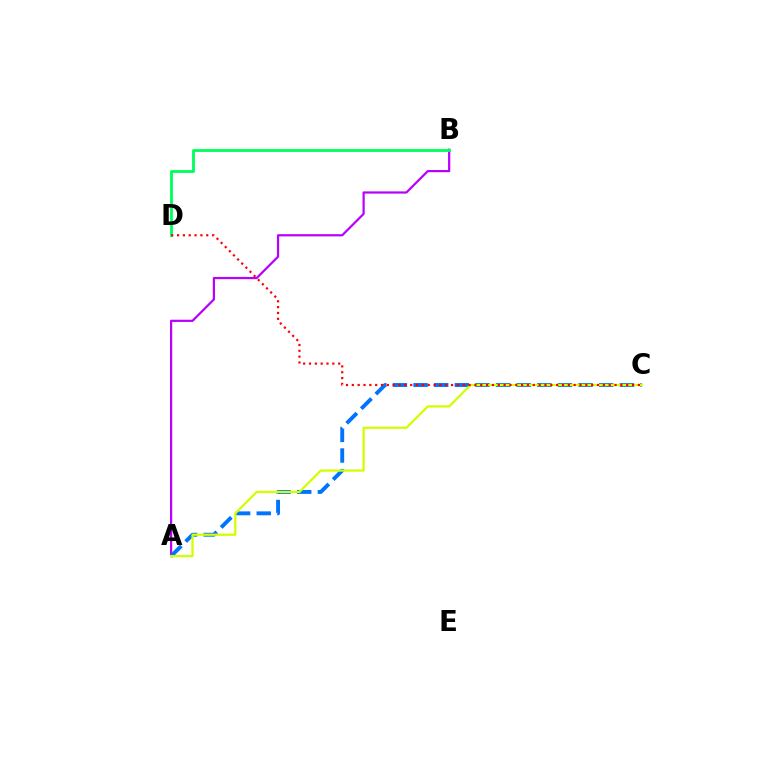{('A', 'B'): [{'color': '#b900ff', 'line_style': 'solid', 'thickness': 1.59}], ('A', 'C'): [{'color': '#0074ff', 'line_style': 'dashed', 'thickness': 2.8}, {'color': '#d1ff00', 'line_style': 'solid', 'thickness': 1.63}], ('B', 'D'): [{'color': '#00ff5c', 'line_style': 'solid', 'thickness': 2.04}], ('C', 'D'): [{'color': '#ff0000', 'line_style': 'dotted', 'thickness': 1.59}]}